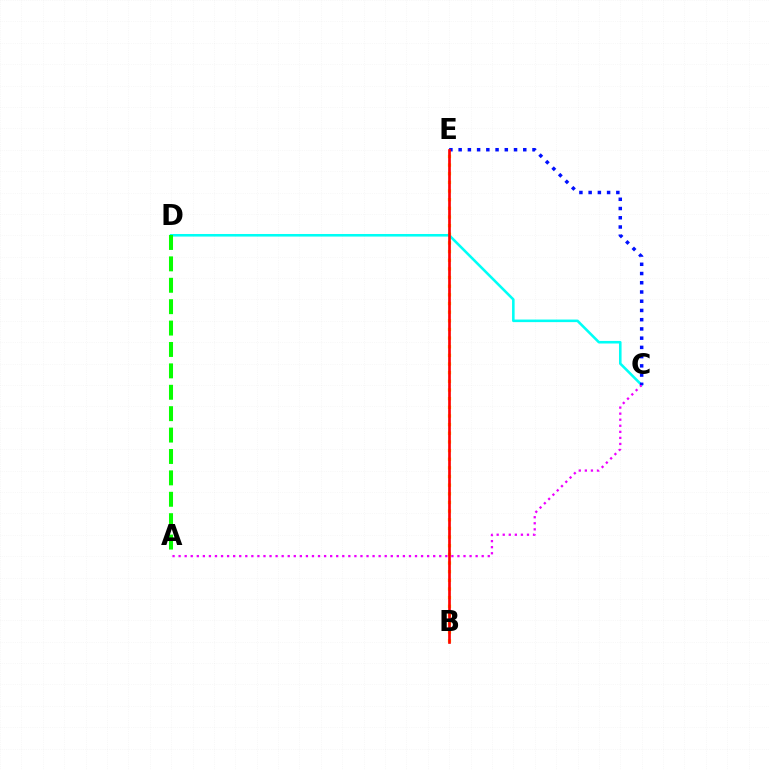{('B', 'E'): [{'color': '#fcf500', 'line_style': 'dotted', 'thickness': 2.35}, {'color': '#ff0000', 'line_style': 'solid', 'thickness': 1.93}], ('C', 'D'): [{'color': '#00fff6', 'line_style': 'solid', 'thickness': 1.85}], ('A', 'D'): [{'color': '#08ff00', 'line_style': 'dashed', 'thickness': 2.91}], ('A', 'C'): [{'color': '#ee00ff', 'line_style': 'dotted', 'thickness': 1.65}], ('C', 'E'): [{'color': '#0010ff', 'line_style': 'dotted', 'thickness': 2.51}]}